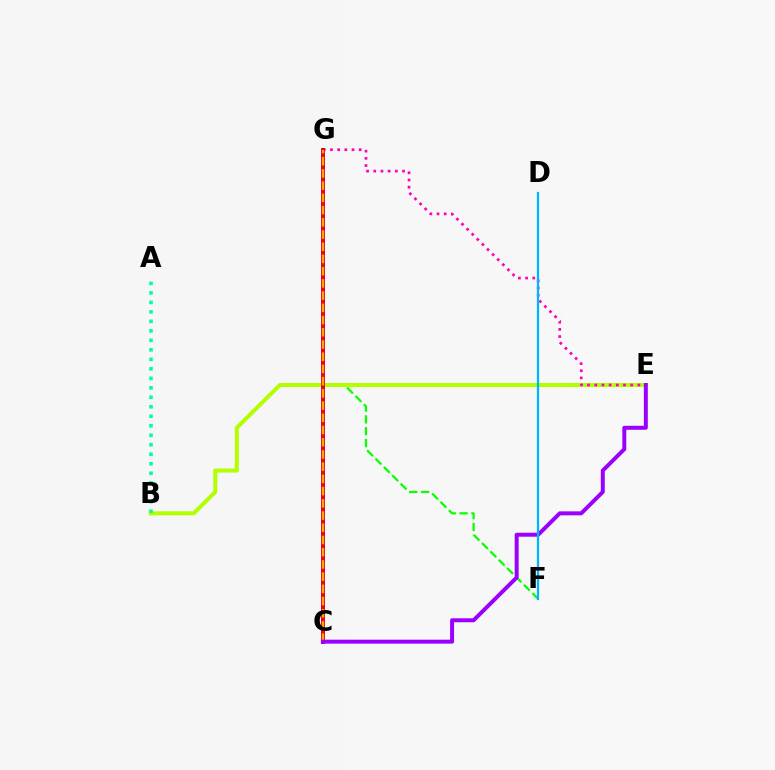{('F', 'G'): [{'color': '#08ff00', 'line_style': 'dashed', 'thickness': 1.61}], ('B', 'E'): [{'color': '#b3ff00', 'line_style': 'solid', 'thickness': 2.9}], ('E', 'G'): [{'color': '#ff00bd', 'line_style': 'dotted', 'thickness': 1.95}], ('C', 'G'): [{'color': '#0010ff', 'line_style': 'solid', 'thickness': 2.68}, {'color': '#ff0000', 'line_style': 'solid', 'thickness': 2.62}, {'color': '#ffa500', 'line_style': 'dashed', 'thickness': 1.66}], ('A', 'B'): [{'color': '#00ff9d', 'line_style': 'dotted', 'thickness': 2.58}], ('C', 'E'): [{'color': '#9b00ff', 'line_style': 'solid', 'thickness': 2.86}], ('D', 'F'): [{'color': '#00b5ff', 'line_style': 'solid', 'thickness': 1.61}]}